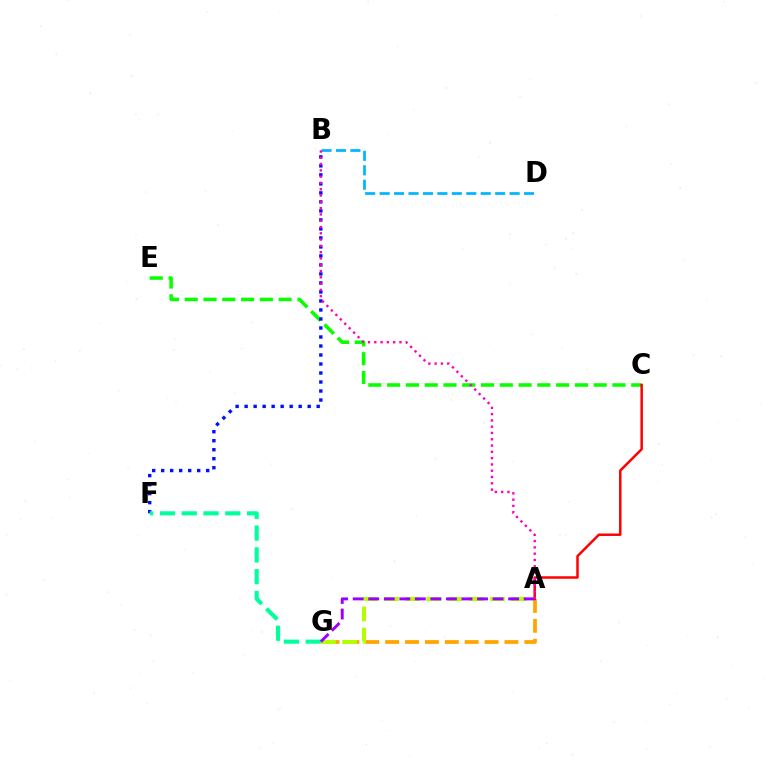{('C', 'E'): [{'color': '#08ff00', 'line_style': 'dashed', 'thickness': 2.55}], ('A', 'G'): [{'color': '#ffa500', 'line_style': 'dashed', 'thickness': 2.7}, {'color': '#b3ff00', 'line_style': 'dashed', 'thickness': 2.88}, {'color': '#9b00ff', 'line_style': 'dashed', 'thickness': 2.11}], ('B', 'D'): [{'color': '#00b5ff', 'line_style': 'dashed', 'thickness': 1.96}], ('B', 'F'): [{'color': '#0010ff', 'line_style': 'dotted', 'thickness': 2.45}], ('A', 'C'): [{'color': '#ff0000', 'line_style': 'solid', 'thickness': 1.79}], ('F', 'G'): [{'color': '#00ff9d', 'line_style': 'dashed', 'thickness': 2.96}], ('A', 'B'): [{'color': '#ff00bd', 'line_style': 'dotted', 'thickness': 1.71}]}